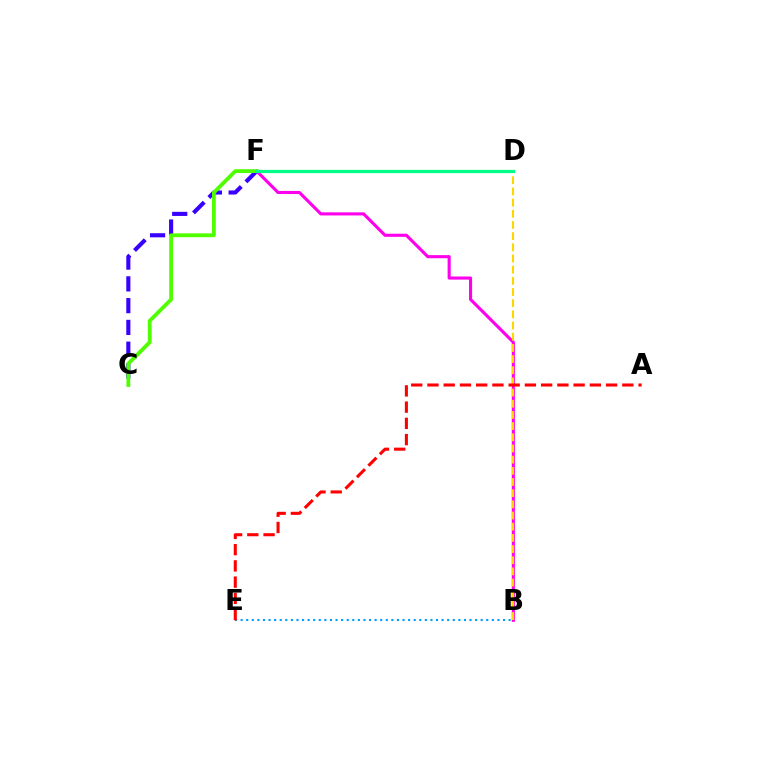{('C', 'F'): [{'color': '#3700ff', 'line_style': 'dashed', 'thickness': 2.96}, {'color': '#4fff00', 'line_style': 'solid', 'thickness': 2.75}], ('B', 'E'): [{'color': '#009eff', 'line_style': 'dotted', 'thickness': 1.52}], ('B', 'F'): [{'color': '#ff00ed', 'line_style': 'solid', 'thickness': 2.24}], ('B', 'D'): [{'color': '#ffd500', 'line_style': 'dashed', 'thickness': 1.52}], ('D', 'F'): [{'color': '#00ff86', 'line_style': 'solid', 'thickness': 2.32}], ('A', 'E'): [{'color': '#ff0000', 'line_style': 'dashed', 'thickness': 2.21}]}